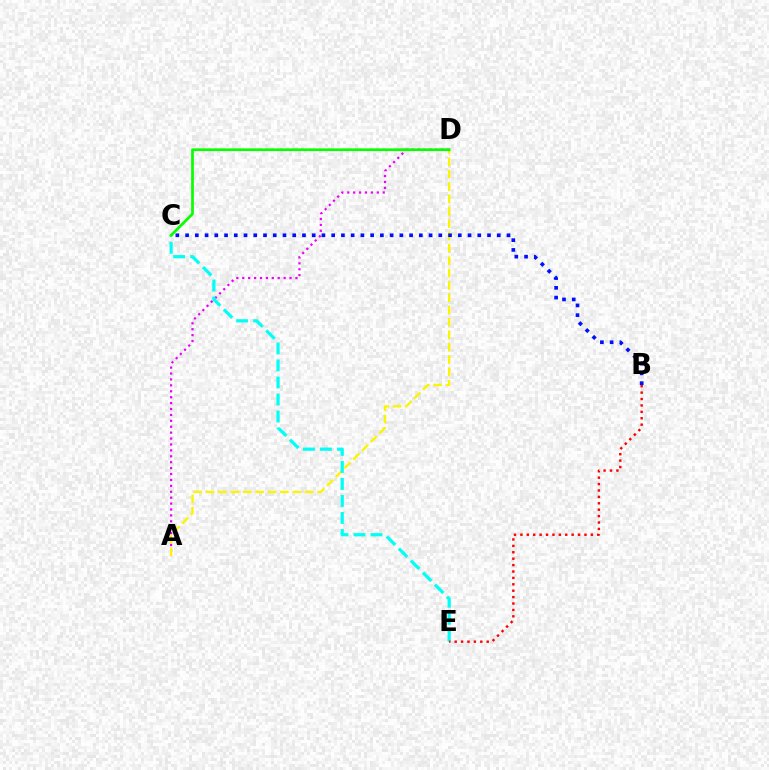{('A', 'D'): [{'color': '#ee00ff', 'line_style': 'dotted', 'thickness': 1.61}, {'color': '#fcf500', 'line_style': 'dashed', 'thickness': 1.68}], ('C', 'E'): [{'color': '#00fff6', 'line_style': 'dashed', 'thickness': 2.31}], ('B', 'C'): [{'color': '#0010ff', 'line_style': 'dotted', 'thickness': 2.65}], ('C', 'D'): [{'color': '#08ff00', 'line_style': 'solid', 'thickness': 1.95}], ('B', 'E'): [{'color': '#ff0000', 'line_style': 'dotted', 'thickness': 1.74}]}